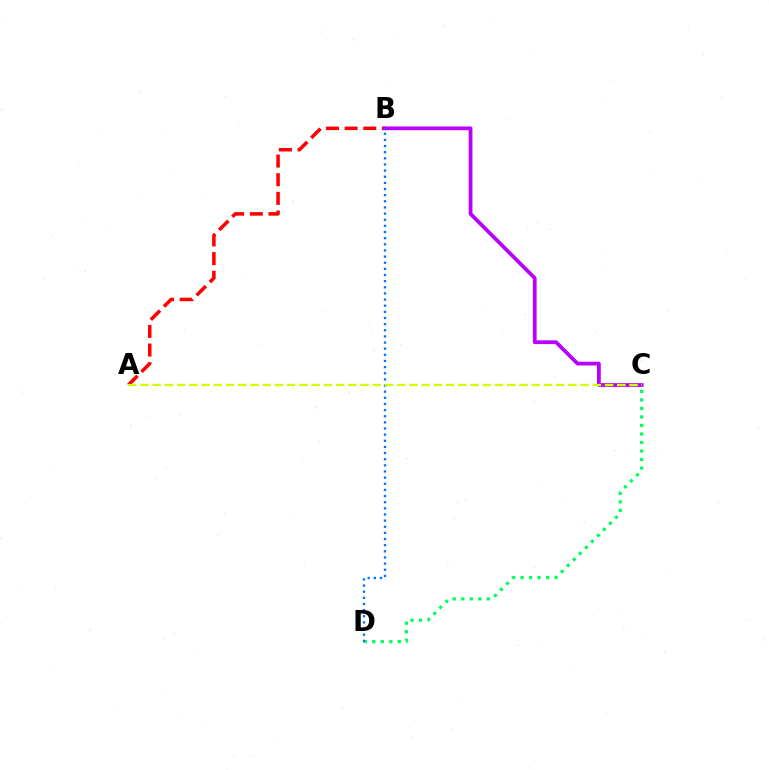{('C', 'D'): [{'color': '#00ff5c', 'line_style': 'dotted', 'thickness': 2.31}], ('A', 'B'): [{'color': '#ff0000', 'line_style': 'dashed', 'thickness': 2.53}], ('B', 'C'): [{'color': '#b900ff', 'line_style': 'solid', 'thickness': 2.71}], ('B', 'D'): [{'color': '#0074ff', 'line_style': 'dotted', 'thickness': 1.67}], ('A', 'C'): [{'color': '#d1ff00', 'line_style': 'dashed', 'thickness': 1.66}]}